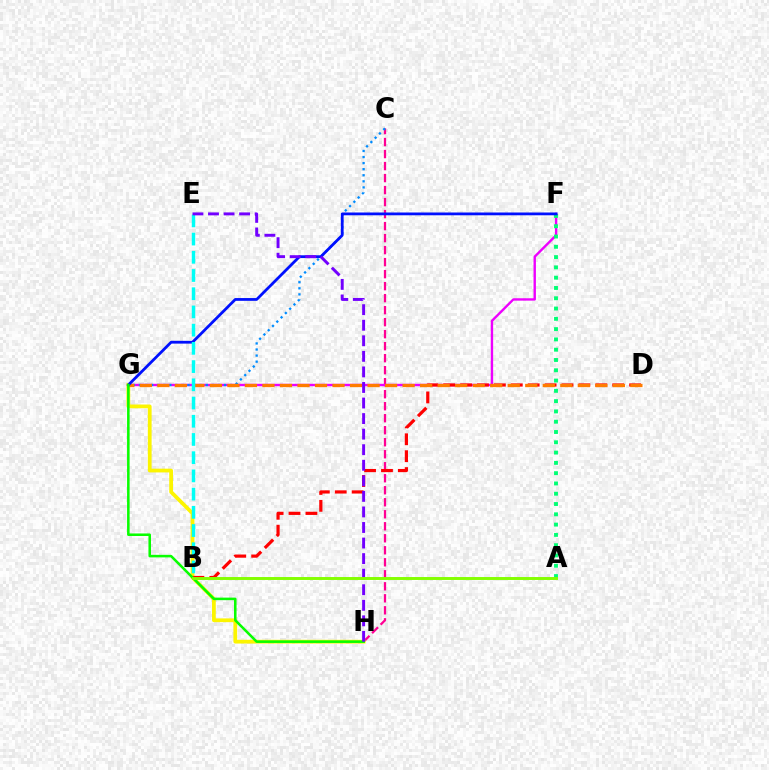{('C', 'H'): [{'color': '#ff0094', 'line_style': 'dashed', 'thickness': 1.63}], ('F', 'G'): [{'color': '#ee00ff', 'line_style': 'solid', 'thickness': 1.72}, {'color': '#0010ff', 'line_style': 'solid', 'thickness': 2.0}], ('G', 'H'): [{'color': '#fcf500', 'line_style': 'solid', 'thickness': 2.71}, {'color': '#08ff00', 'line_style': 'solid', 'thickness': 1.83}], ('B', 'D'): [{'color': '#ff0000', 'line_style': 'dashed', 'thickness': 2.3}], ('C', 'G'): [{'color': '#008cff', 'line_style': 'dotted', 'thickness': 1.65}], ('D', 'G'): [{'color': '#ff7c00', 'line_style': 'dashed', 'thickness': 2.38}], ('A', 'F'): [{'color': '#00ff74', 'line_style': 'dotted', 'thickness': 2.8}], ('B', 'E'): [{'color': '#00fff6', 'line_style': 'dashed', 'thickness': 2.47}], ('E', 'H'): [{'color': '#7200ff', 'line_style': 'dashed', 'thickness': 2.11}], ('A', 'B'): [{'color': '#84ff00', 'line_style': 'solid', 'thickness': 2.12}]}